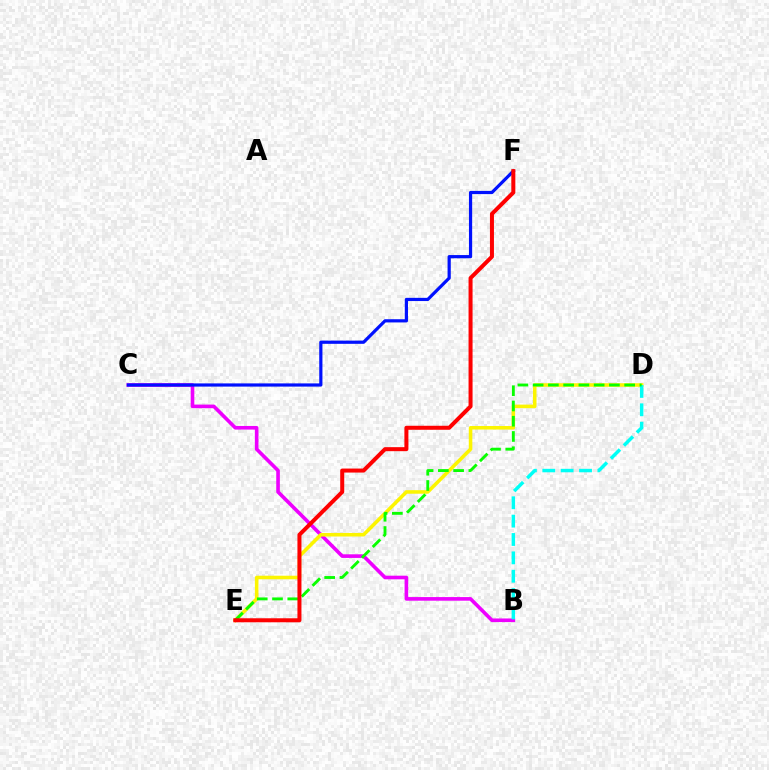{('B', 'C'): [{'color': '#ee00ff', 'line_style': 'solid', 'thickness': 2.61}], ('D', 'E'): [{'color': '#fcf500', 'line_style': 'solid', 'thickness': 2.56}, {'color': '#08ff00', 'line_style': 'dashed', 'thickness': 2.07}], ('C', 'F'): [{'color': '#0010ff', 'line_style': 'solid', 'thickness': 2.31}], ('B', 'D'): [{'color': '#00fff6', 'line_style': 'dashed', 'thickness': 2.5}], ('E', 'F'): [{'color': '#ff0000', 'line_style': 'solid', 'thickness': 2.89}]}